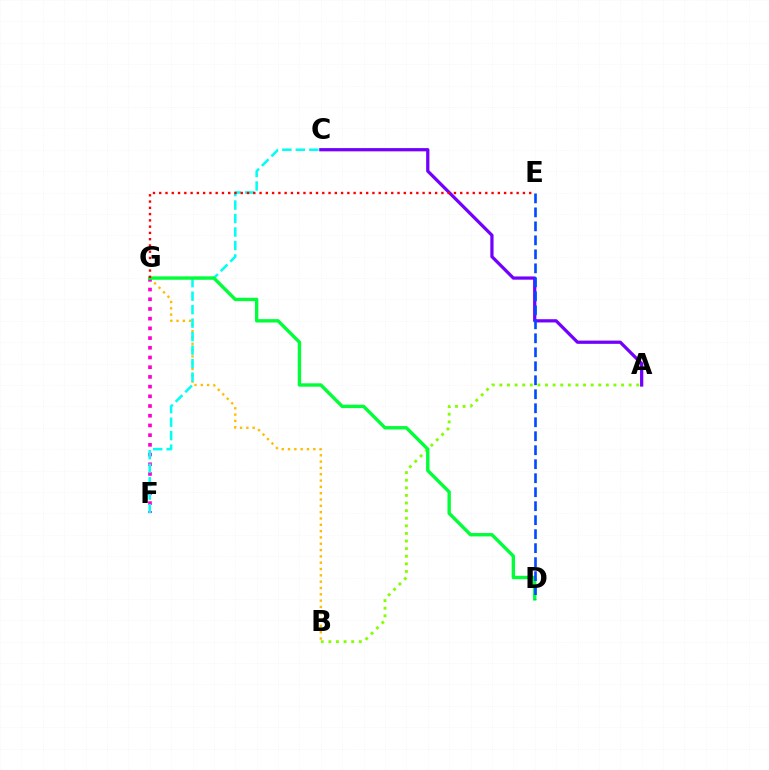{('A', 'C'): [{'color': '#7200ff', 'line_style': 'solid', 'thickness': 2.33}], ('B', 'G'): [{'color': '#ffbd00', 'line_style': 'dotted', 'thickness': 1.72}], ('F', 'G'): [{'color': '#ff00cf', 'line_style': 'dotted', 'thickness': 2.64}], ('C', 'F'): [{'color': '#00fff6', 'line_style': 'dashed', 'thickness': 1.83}], ('A', 'B'): [{'color': '#84ff00', 'line_style': 'dotted', 'thickness': 2.07}], ('D', 'G'): [{'color': '#00ff39', 'line_style': 'solid', 'thickness': 2.44}], ('E', 'G'): [{'color': '#ff0000', 'line_style': 'dotted', 'thickness': 1.7}], ('D', 'E'): [{'color': '#004bff', 'line_style': 'dashed', 'thickness': 1.9}]}